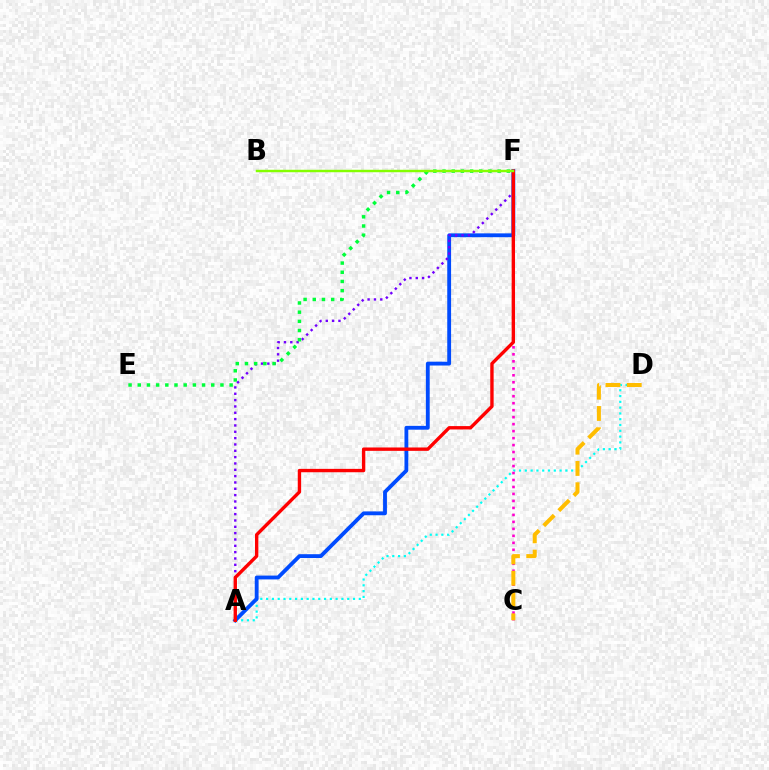{('A', 'D'): [{'color': '#00fff6', 'line_style': 'dotted', 'thickness': 1.57}], ('C', 'F'): [{'color': '#ff00cf', 'line_style': 'dotted', 'thickness': 1.9}], ('A', 'F'): [{'color': '#004bff', 'line_style': 'solid', 'thickness': 2.76}, {'color': '#7200ff', 'line_style': 'dotted', 'thickness': 1.72}, {'color': '#ff0000', 'line_style': 'solid', 'thickness': 2.43}], ('C', 'D'): [{'color': '#ffbd00', 'line_style': 'dashed', 'thickness': 2.89}], ('E', 'F'): [{'color': '#00ff39', 'line_style': 'dotted', 'thickness': 2.5}], ('B', 'F'): [{'color': '#84ff00', 'line_style': 'solid', 'thickness': 1.76}]}